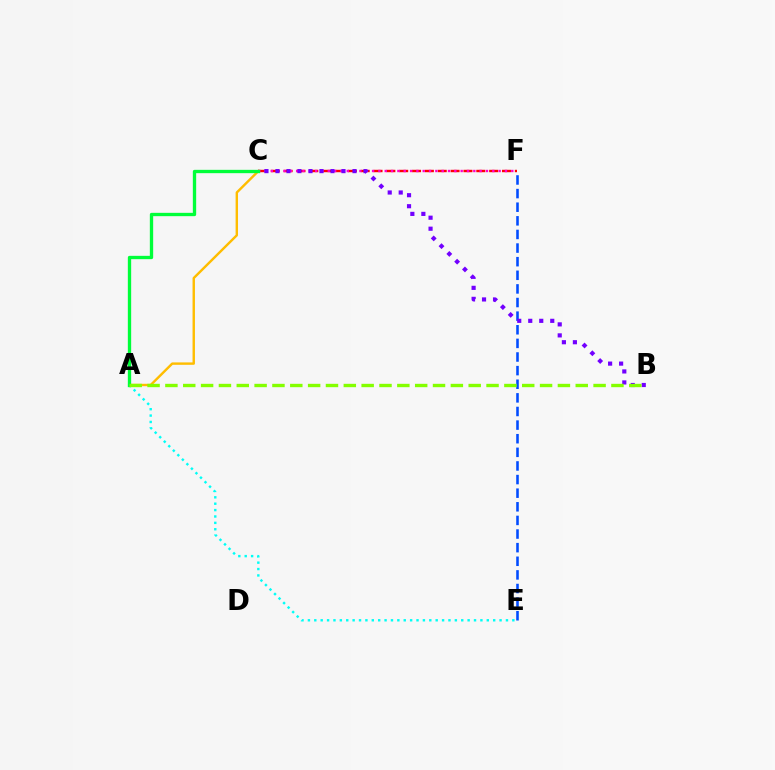{('C', 'F'): [{'color': '#ff0000', 'line_style': 'dashed', 'thickness': 1.74}, {'color': '#ff00cf', 'line_style': 'dotted', 'thickness': 1.72}], ('A', 'C'): [{'color': '#ffbd00', 'line_style': 'solid', 'thickness': 1.74}, {'color': '#00ff39', 'line_style': 'solid', 'thickness': 2.4}], ('A', 'E'): [{'color': '#00fff6', 'line_style': 'dotted', 'thickness': 1.74}], ('E', 'F'): [{'color': '#004bff', 'line_style': 'dashed', 'thickness': 1.85}], ('B', 'C'): [{'color': '#7200ff', 'line_style': 'dotted', 'thickness': 2.99}], ('A', 'B'): [{'color': '#84ff00', 'line_style': 'dashed', 'thickness': 2.42}]}